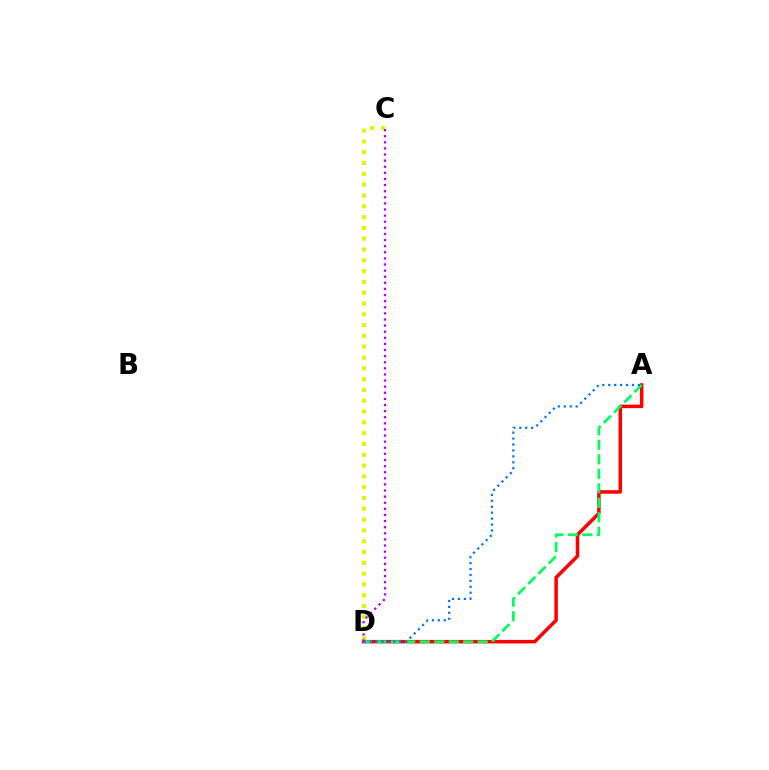{('A', 'D'): [{'color': '#ff0000', 'line_style': 'solid', 'thickness': 2.53}, {'color': '#00ff5c', 'line_style': 'dashed', 'thickness': 1.97}, {'color': '#0074ff', 'line_style': 'dotted', 'thickness': 1.61}], ('C', 'D'): [{'color': '#d1ff00', 'line_style': 'dotted', 'thickness': 2.94}, {'color': '#b900ff', 'line_style': 'dotted', 'thickness': 1.66}]}